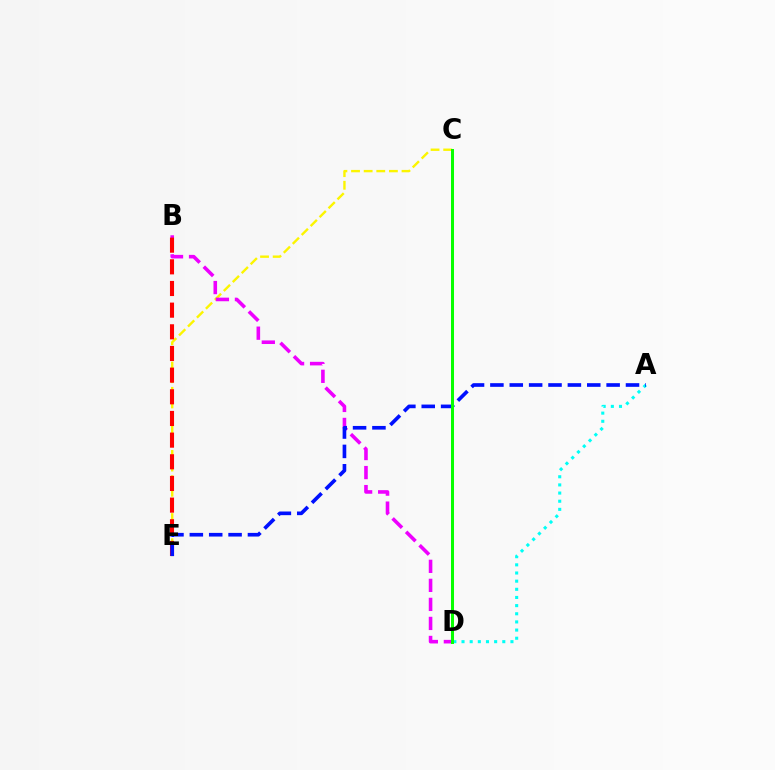{('A', 'D'): [{'color': '#00fff6', 'line_style': 'dotted', 'thickness': 2.22}], ('C', 'E'): [{'color': '#fcf500', 'line_style': 'dashed', 'thickness': 1.71}], ('B', 'D'): [{'color': '#ee00ff', 'line_style': 'dashed', 'thickness': 2.59}], ('B', 'E'): [{'color': '#ff0000', 'line_style': 'dashed', 'thickness': 2.94}], ('A', 'E'): [{'color': '#0010ff', 'line_style': 'dashed', 'thickness': 2.63}], ('C', 'D'): [{'color': '#08ff00', 'line_style': 'solid', 'thickness': 2.17}]}